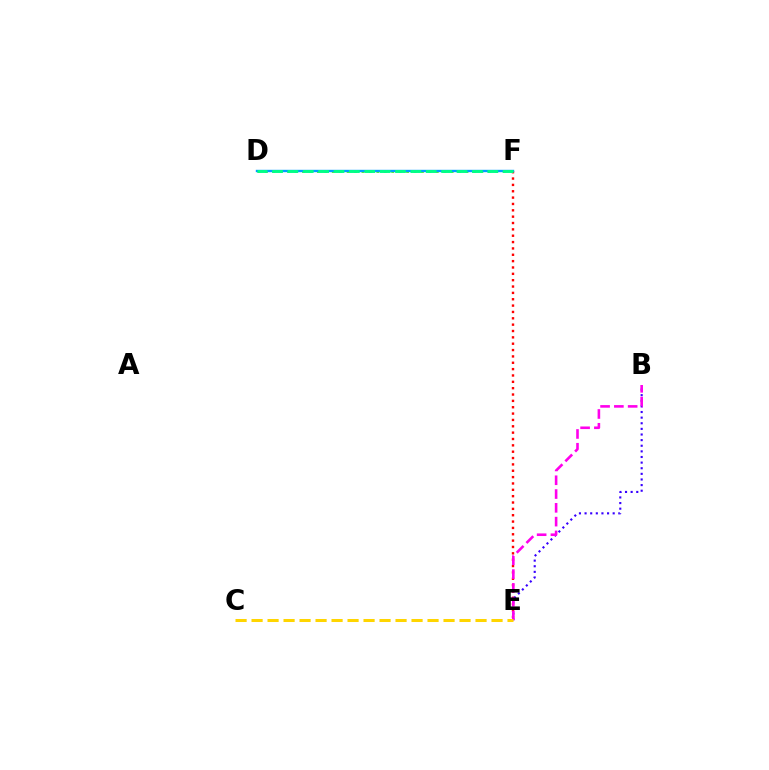{('E', 'F'): [{'color': '#ff0000', 'line_style': 'dotted', 'thickness': 1.73}], ('B', 'E'): [{'color': '#3700ff', 'line_style': 'dotted', 'thickness': 1.53}, {'color': '#ff00ed', 'line_style': 'dashed', 'thickness': 1.87}], ('D', 'F'): [{'color': '#4fff00', 'line_style': 'dotted', 'thickness': 2.02}, {'color': '#009eff', 'line_style': 'solid', 'thickness': 1.72}, {'color': '#00ff86', 'line_style': 'dashed', 'thickness': 2.09}], ('C', 'E'): [{'color': '#ffd500', 'line_style': 'dashed', 'thickness': 2.17}]}